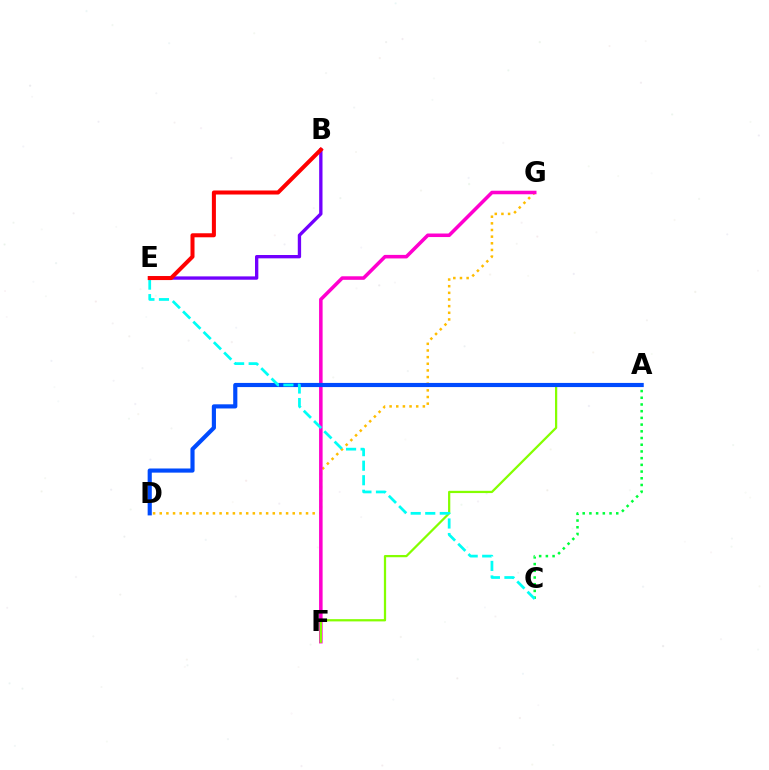{('A', 'C'): [{'color': '#00ff39', 'line_style': 'dotted', 'thickness': 1.82}], ('B', 'E'): [{'color': '#7200ff', 'line_style': 'solid', 'thickness': 2.4}, {'color': '#ff0000', 'line_style': 'solid', 'thickness': 2.9}], ('D', 'G'): [{'color': '#ffbd00', 'line_style': 'dotted', 'thickness': 1.81}], ('F', 'G'): [{'color': '#ff00cf', 'line_style': 'solid', 'thickness': 2.55}], ('A', 'F'): [{'color': '#84ff00', 'line_style': 'solid', 'thickness': 1.62}], ('A', 'D'): [{'color': '#004bff', 'line_style': 'solid', 'thickness': 2.98}], ('C', 'E'): [{'color': '#00fff6', 'line_style': 'dashed', 'thickness': 1.97}]}